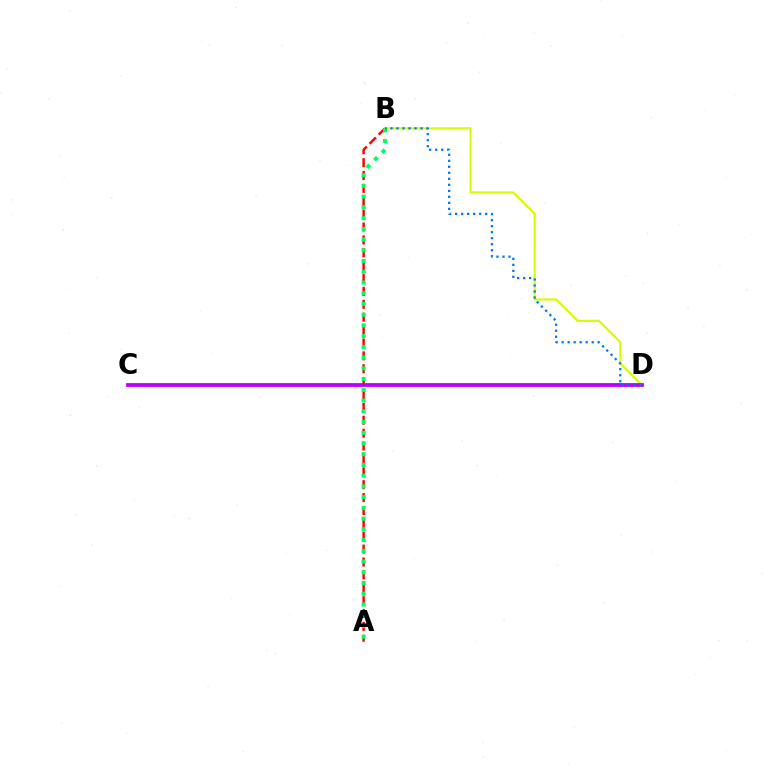{('A', 'B'): [{'color': '#ff0000', 'line_style': 'dashed', 'thickness': 1.75}, {'color': '#00ff5c', 'line_style': 'dotted', 'thickness': 2.92}], ('B', 'D'): [{'color': '#d1ff00', 'line_style': 'solid', 'thickness': 1.55}, {'color': '#0074ff', 'line_style': 'dotted', 'thickness': 1.63}], ('C', 'D'): [{'color': '#b900ff', 'line_style': 'solid', 'thickness': 2.72}]}